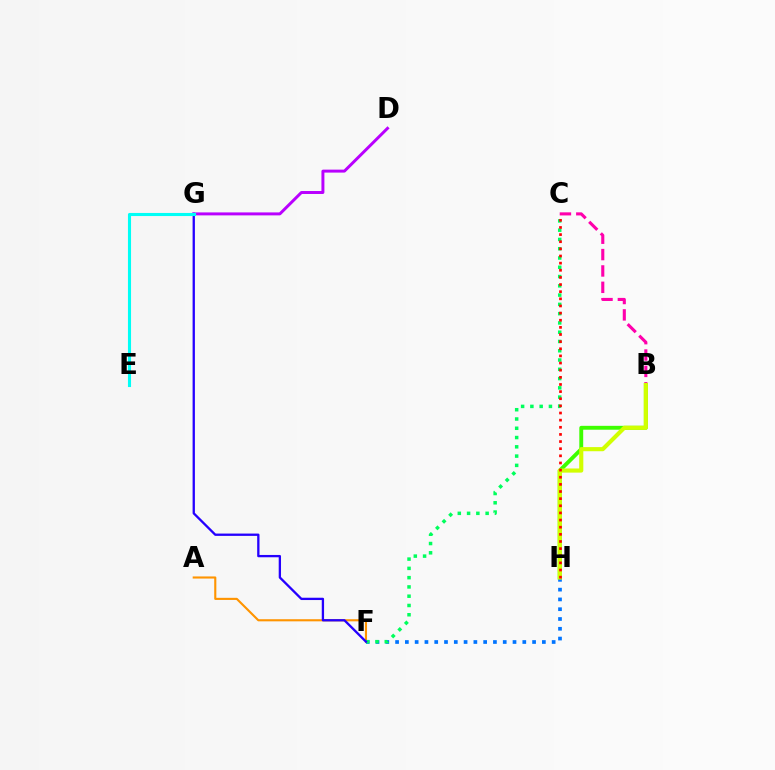{('D', 'G'): [{'color': '#b900ff', 'line_style': 'solid', 'thickness': 2.13}], ('B', 'H'): [{'color': '#3dff00', 'line_style': 'solid', 'thickness': 2.79}, {'color': '#d1ff00', 'line_style': 'solid', 'thickness': 2.97}], ('F', 'H'): [{'color': '#0074ff', 'line_style': 'dotted', 'thickness': 2.66}], ('A', 'F'): [{'color': '#ff9400', 'line_style': 'solid', 'thickness': 1.53}], ('C', 'F'): [{'color': '#00ff5c', 'line_style': 'dotted', 'thickness': 2.52}], ('B', 'C'): [{'color': '#ff00ac', 'line_style': 'dashed', 'thickness': 2.22}], ('C', 'H'): [{'color': '#ff0000', 'line_style': 'dotted', 'thickness': 1.94}], ('F', 'G'): [{'color': '#2500ff', 'line_style': 'solid', 'thickness': 1.66}], ('E', 'G'): [{'color': '#00fff6', 'line_style': 'solid', 'thickness': 2.23}]}